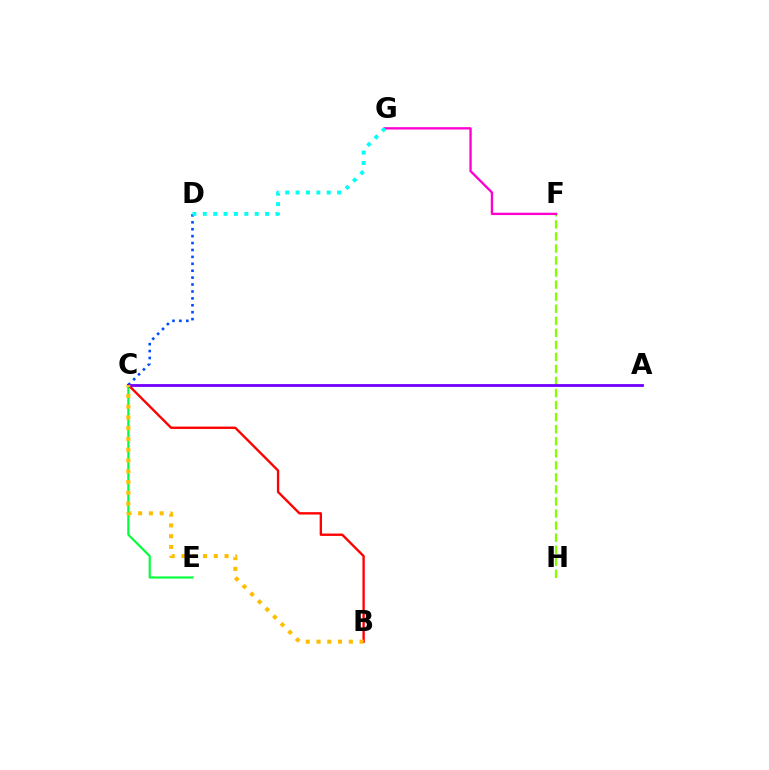{('F', 'H'): [{'color': '#84ff00', 'line_style': 'dashed', 'thickness': 1.64}], ('C', 'E'): [{'color': '#00ff39', 'line_style': 'solid', 'thickness': 1.55}], ('B', 'C'): [{'color': '#ff0000', 'line_style': 'solid', 'thickness': 1.7}, {'color': '#ffbd00', 'line_style': 'dotted', 'thickness': 2.93}], ('C', 'D'): [{'color': '#004bff', 'line_style': 'dotted', 'thickness': 1.88}], ('F', 'G'): [{'color': '#ff00cf', 'line_style': 'solid', 'thickness': 1.68}], ('D', 'G'): [{'color': '#00fff6', 'line_style': 'dotted', 'thickness': 2.82}], ('A', 'C'): [{'color': '#7200ff', 'line_style': 'solid', 'thickness': 2.02}]}